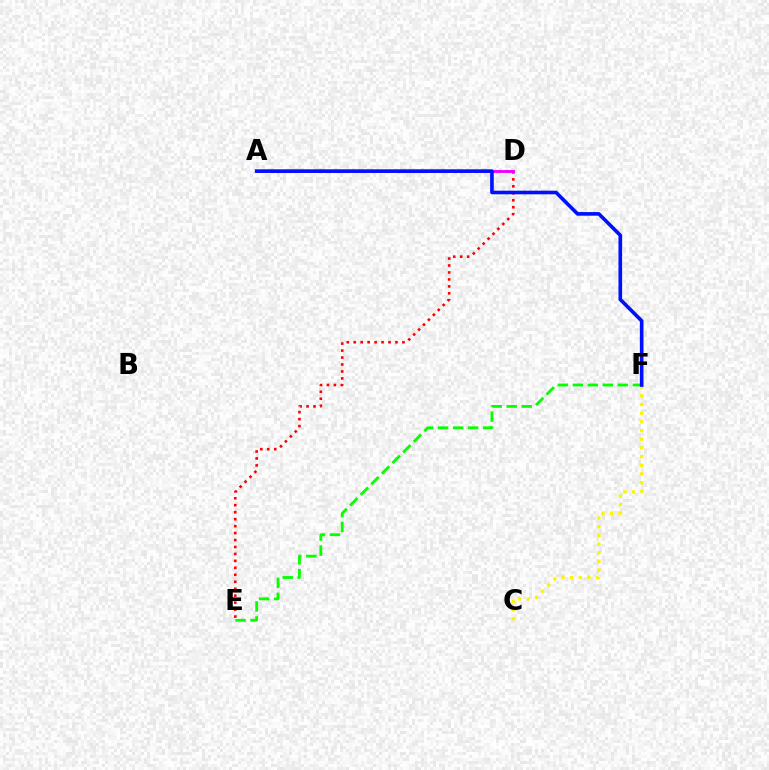{('D', 'E'): [{'color': '#ff0000', 'line_style': 'dotted', 'thickness': 1.89}], ('E', 'F'): [{'color': '#08ff00', 'line_style': 'dashed', 'thickness': 2.04}], ('A', 'D'): [{'color': '#00fff6', 'line_style': 'dashed', 'thickness': 1.51}, {'color': '#ee00ff', 'line_style': 'solid', 'thickness': 2.09}], ('C', 'F'): [{'color': '#fcf500', 'line_style': 'dotted', 'thickness': 2.36}], ('A', 'F'): [{'color': '#0010ff', 'line_style': 'solid', 'thickness': 2.61}]}